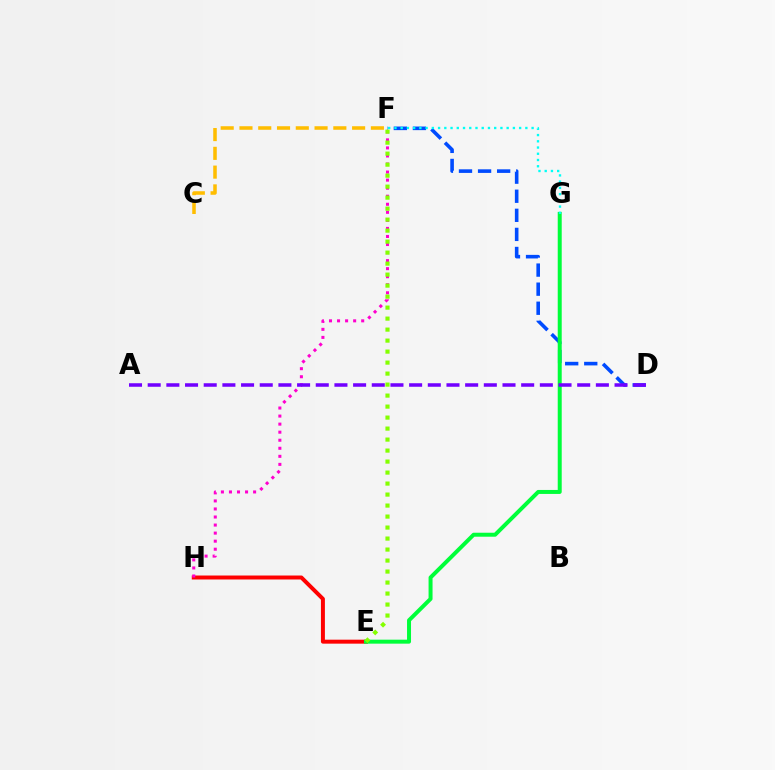{('C', 'F'): [{'color': '#ffbd00', 'line_style': 'dashed', 'thickness': 2.55}], ('D', 'F'): [{'color': '#004bff', 'line_style': 'dashed', 'thickness': 2.59}], ('E', 'H'): [{'color': '#ff0000', 'line_style': 'solid', 'thickness': 2.86}], ('E', 'G'): [{'color': '#00ff39', 'line_style': 'solid', 'thickness': 2.87}], ('F', 'G'): [{'color': '#00fff6', 'line_style': 'dotted', 'thickness': 1.69}], ('F', 'H'): [{'color': '#ff00cf', 'line_style': 'dotted', 'thickness': 2.19}], ('A', 'D'): [{'color': '#7200ff', 'line_style': 'dashed', 'thickness': 2.54}], ('E', 'F'): [{'color': '#84ff00', 'line_style': 'dotted', 'thickness': 2.99}]}